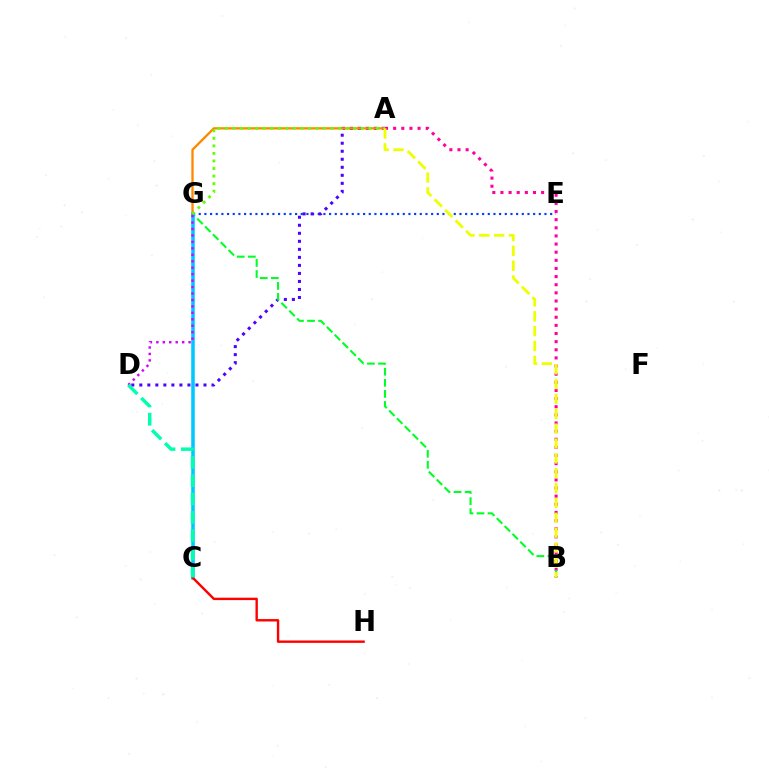{('E', 'G'): [{'color': '#003fff', 'line_style': 'dotted', 'thickness': 1.54}], ('A', 'D'): [{'color': '#4f00ff', 'line_style': 'dotted', 'thickness': 2.18}], ('A', 'G'): [{'color': '#ff8800', 'line_style': 'solid', 'thickness': 1.67}, {'color': '#66ff00', 'line_style': 'dotted', 'thickness': 2.05}], ('A', 'B'): [{'color': '#ff00a0', 'line_style': 'dotted', 'thickness': 2.21}, {'color': '#eeff00', 'line_style': 'dashed', 'thickness': 2.02}], ('B', 'G'): [{'color': '#00ff27', 'line_style': 'dashed', 'thickness': 1.51}], ('C', 'G'): [{'color': '#00c7ff', 'line_style': 'solid', 'thickness': 2.55}], ('D', 'G'): [{'color': '#d600ff', 'line_style': 'dotted', 'thickness': 1.75}], ('C', 'H'): [{'color': '#ff0000', 'line_style': 'solid', 'thickness': 1.73}], ('C', 'D'): [{'color': '#00ffaf', 'line_style': 'dashed', 'thickness': 2.49}]}